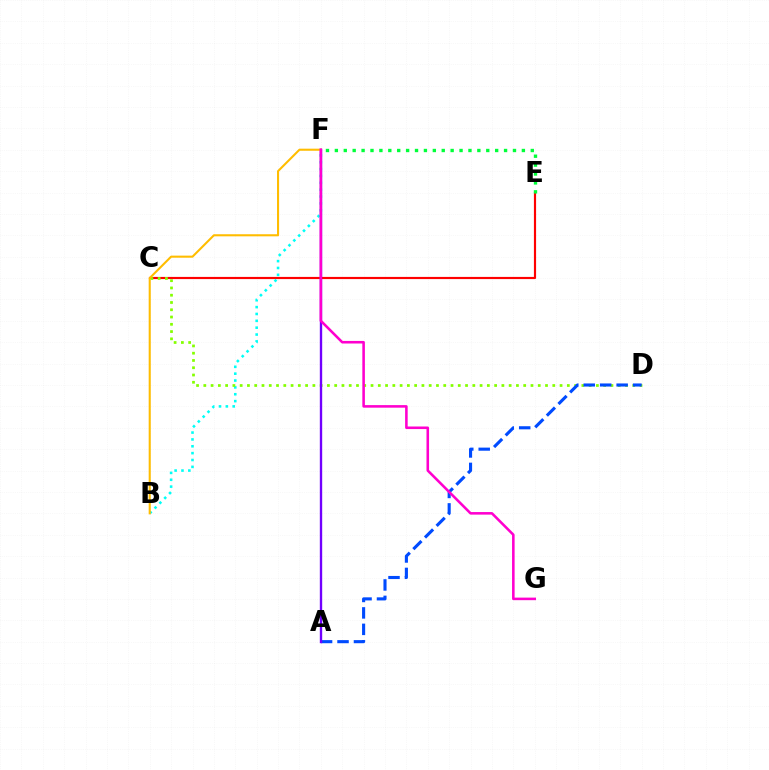{('C', 'E'): [{'color': '#ff0000', 'line_style': 'solid', 'thickness': 1.56}], ('B', 'F'): [{'color': '#00fff6', 'line_style': 'dotted', 'thickness': 1.86}, {'color': '#ffbd00', 'line_style': 'solid', 'thickness': 1.5}], ('C', 'D'): [{'color': '#84ff00', 'line_style': 'dotted', 'thickness': 1.98}], ('A', 'D'): [{'color': '#004bff', 'line_style': 'dashed', 'thickness': 2.23}], ('E', 'F'): [{'color': '#00ff39', 'line_style': 'dotted', 'thickness': 2.42}], ('A', 'F'): [{'color': '#7200ff', 'line_style': 'solid', 'thickness': 1.7}], ('F', 'G'): [{'color': '#ff00cf', 'line_style': 'solid', 'thickness': 1.85}]}